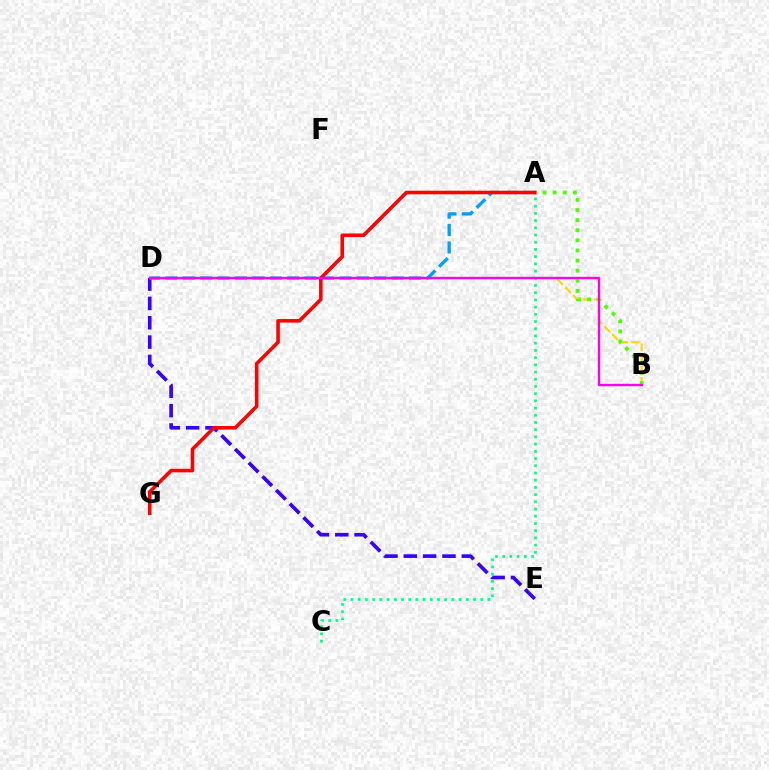{('D', 'E'): [{'color': '#3700ff', 'line_style': 'dashed', 'thickness': 2.63}], ('B', 'D'): [{'color': '#ffd500', 'line_style': 'dashed', 'thickness': 1.53}, {'color': '#ff00ed', 'line_style': 'solid', 'thickness': 1.7}], ('A', 'B'): [{'color': '#4fff00', 'line_style': 'dotted', 'thickness': 2.75}], ('A', 'D'): [{'color': '#009eff', 'line_style': 'dashed', 'thickness': 2.37}], ('A', 'C'): [{'color': '#00ff86', 'line_style': 'dotted', 'thickness': 1.96}], ('A', 'G'): [{'color': '#ff0000', 'line_style': 'solid', 'thickness': 2.57}]}